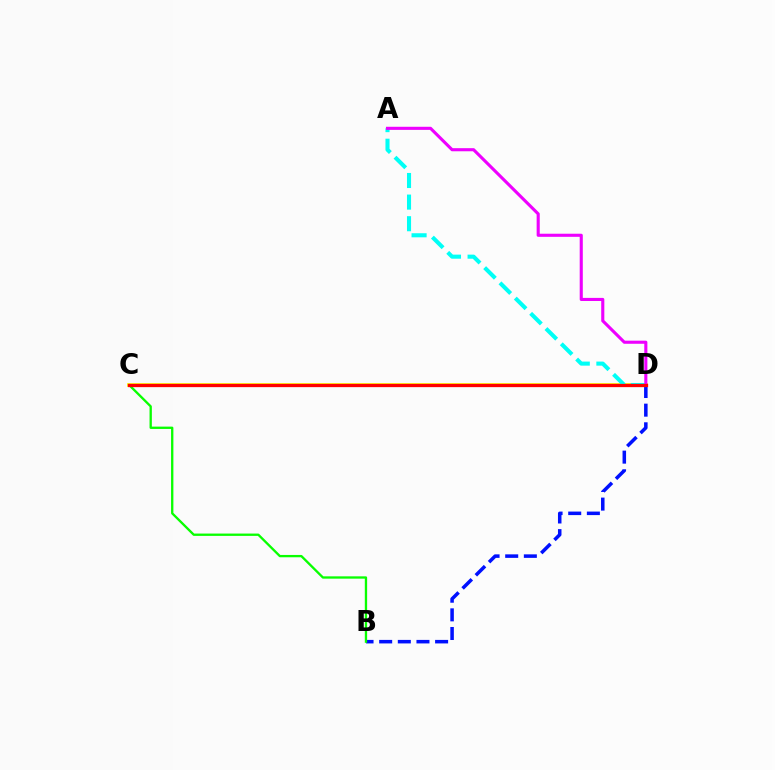{('B', 'D'): [{'color': '#0010ff', 'line_style': 'dashed', 'thickness': 2.53}], ('B', 'C'): [{'color': '#08ff00', 'line_style': 'solid', 'thickness': 1.67}], ('C', 'D'): [{'color': '#fcf500', 'line_style': 'solid', 'thickness': 2.68}, {'color': '#ff0000', 'line_style': 'solid', 'thickness': 2.36}], ('A', 'D'): [{'color': '#00fff6', 'line_style': 'dashed', 'thickness': 2.94}, {'color': '#ee00ff', 'line_style': 'solid', 'thickness': 2.23}]}